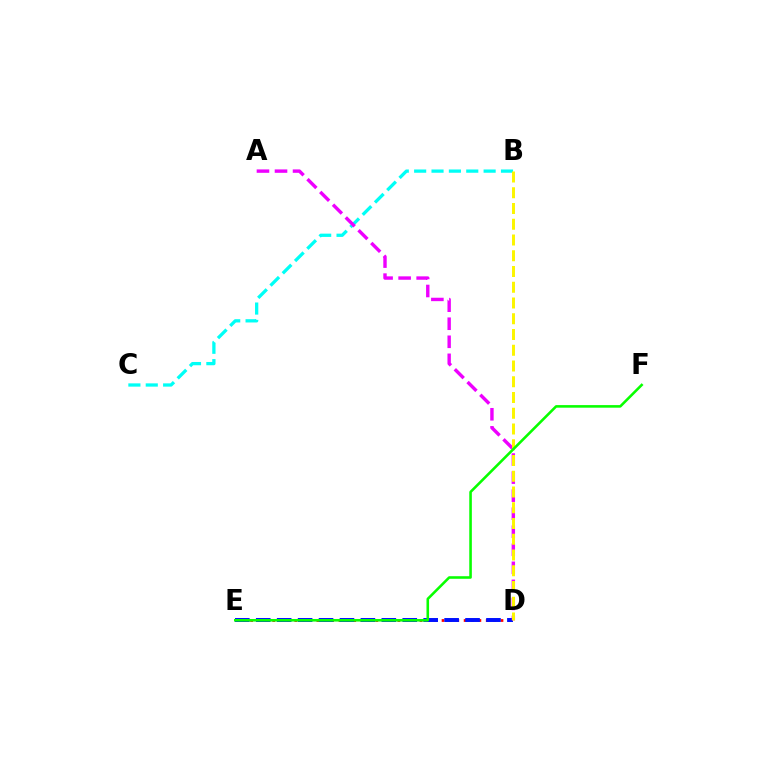{('D', 'E'): [{'color': '#ff0000', 'line_style': 'dotted', 'thickness': 2.0}, {'color': '#0010ff', 'line_style': 'dashed', 'thickness': 2.84}], ('B', 'C'): [{'color': '#00fff6', 'line_style': 'dashed', 'thickness': 2.36}], ('A', 'D'): [{'color': '#ee00ff', 'line_style': 'dashed', 'thickness': 2.45}], ('B', 'D'): [{'color': '#fcf500', 'line_style': 'dashed', 'thickness': 2.14}], ('E', 'F'): [{'color': '#08ff00', 'line_style': 'solid', 'thickness': 1.86}]}